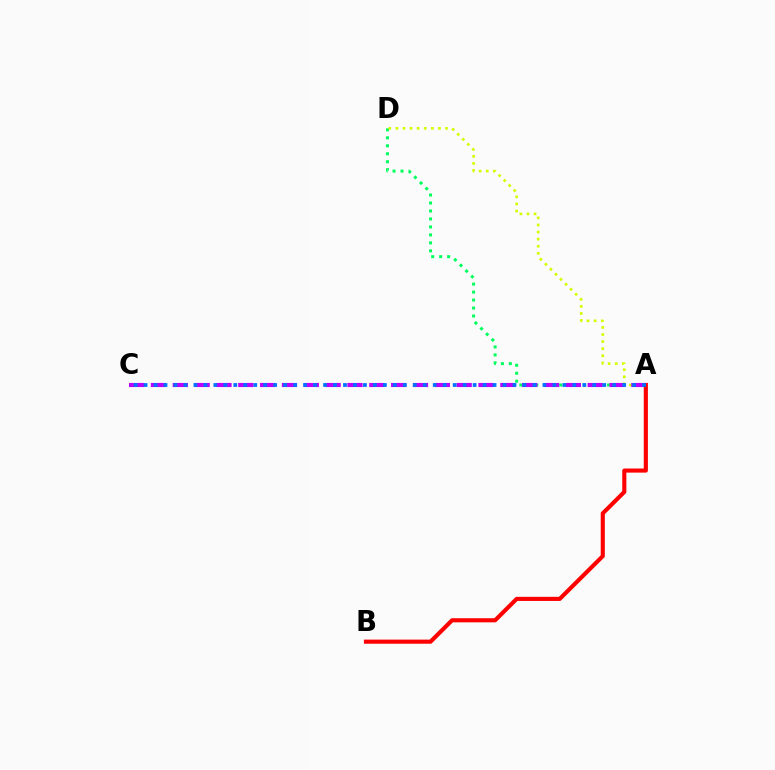{('A', 'D'): [{'color': '#00ff5c', 'line_style': 'dotted', 'thickness': 2.17}, {'color': '#d1ff00', 'line_style': 'dotted', 'thickness': 1.93}], ('A', 'C'): [{'color': '#b900ff', 'line_style': 'dashed', 'thickness': 2.97}, {'color': '#0074ff', 'line_style': 'dotted', 'thickness': 2.71}], ('A', 'B'): [{'color': '#ff0000', 'line_style': 'solid', 'thickness': 2.97}]}